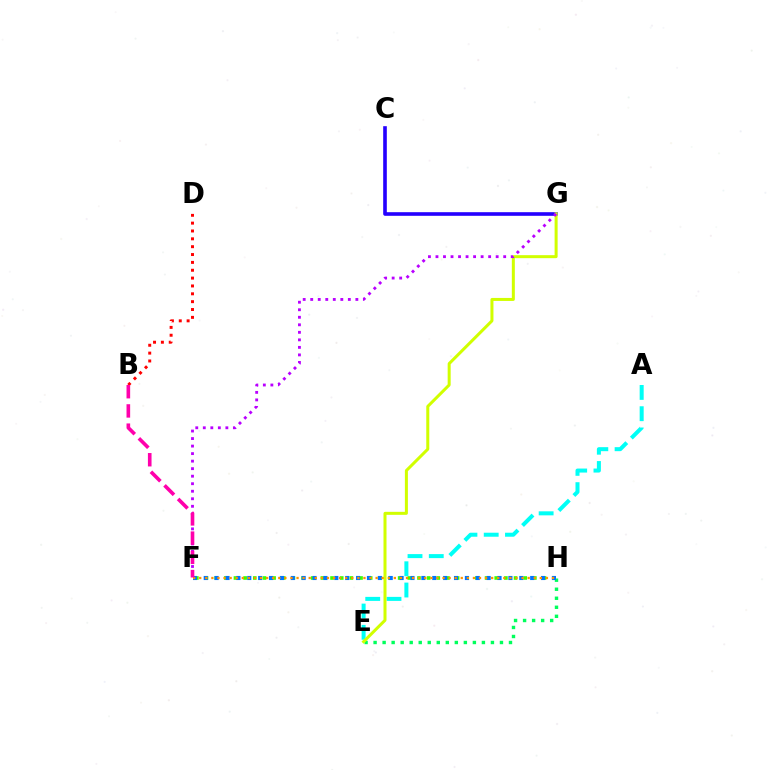{('F', 'H'): [{'color': '#3dff00', 'line_style': 'dotted', 'thickness': 2.62}, {'color': '#0074ff', 'line_style': 'dotted', 'thickness': 2.96}, {'color': '#ff9400', 'line_style': 'dotted', 'thickness': 1.65}], ('B', 'D'): [{'color': '#ff0000', 'line_style': 'dotted', 'thickness': 2.13}], ('A', 'E'): [{'color': '#00fff6', 'line_style': 'dashed', 'thickness': 2.89}], ('C', 'G'): [{'color': '#2500ff', 'line_style': 'solid', 'thickness': 2.61}], ('E', 'H'): [{'color': '#00ff5c', 'line_style': 'dotted', 'thickness': 2.45}], ('E', 'G'): [{'color': '#d1ff00', 'line_style': 'solid', 'thickness': 2.17}], ('F', 'G'): [{'color': '#b900ff', 'line_style': 'dotted', 'thickness': 2.04}], ('B', 'F'): [{'color': '#ff00ac', 'line_style': 'dashed', 'thickness': 2.61}]}